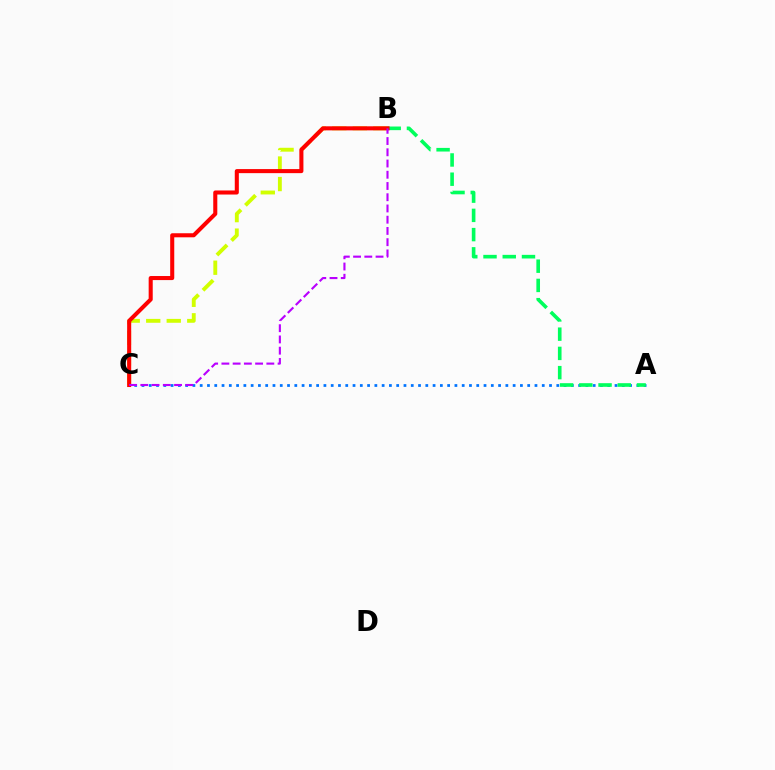{('B', 'C'): [{'color': '#d1ff00', 'line_style': 'dashed', 'thickness': 2.79}, {'color': '#ff0000', 'line_style': 'solid', 'thickness': 2.92}, {'color': '#b900ff', 'line_style': 'dashed', 'thickness': 1.53}], ('A', 'C'): [{'color': '#0074ff', 'line_style': 'dotted', 'thickness': 1.98}], ('A', 'B'): [{'color': '#00ff5c', 'line_style': 'dashed', 'thickness': 2.61}]}